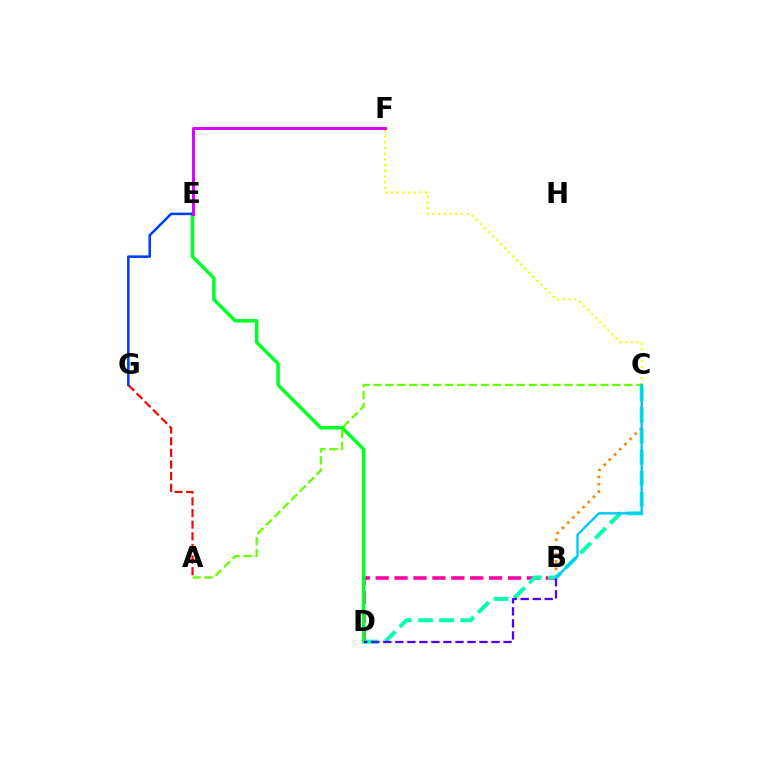{('B', 'D'): [{'color': '#ff00a0', 'line_style': 'dashed', 'thickness': 2.57}, {'color': '#4f00ff', 'line_style': 'dashed', 'thickness': 1.63}], ('B', 'C'): [{'color': '#ff8800', 'line_style': 'dotted', 'thickness': 1.98}, {'color': '#00c7ff', 'line_style': 'solid', 'thickness': 1.72}], ('C', 'D'): [{'color': '#00ffaf', 'line_style': 'dashed', 'thickness': 2.87}], ('D', 'E'): [{'color': '#00ff27', 'line_style': 'solid', 'thickness': 2.51}], ('A', 'G'): [{'color': '#ff0000', 'line_style': 'dashed', 'thickness': 1.58}], ('E', 'G'): [{'color': '#003fff', 'line_style': 'solid', 'thickness': 1.85}], ('C', 'F'): [{'color': '#eeff00', 'line_style': 'dotted', 'thickness': 1.55}], ('A', 'C'): [{'color': '#66ff00', 'line_style': 'dashed', 'thickness': 1.62}], ('E', 'F'): [{'color': '#d600ff', 'line_style': 'solid', 'thickness': 2.11}]}